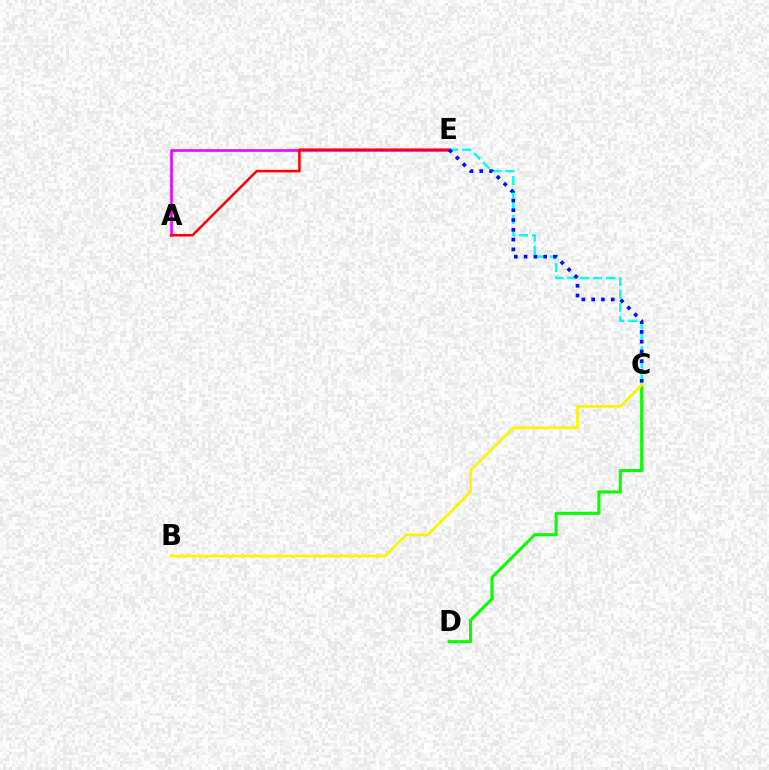{('C', 'D'): [{'color': '#08ff00', 'line_style': 'solid', 'thickness': 2.21}], ('A', 'E'): [{'color': '#ee00ff', 'line_style': 'solid', 'thickness': 1.87}, {'color': '#ff0000', 'line_style': 'solid', 'thickness': 1.82}], ('C', 'E'): [{'color': '#00fff6', 'line_style': 'dashed', 'thickness': 1.76}, {'color': '#0010ff', 'line_style': 'dotted', 'thickness': 2.66}], ('B', 'C'): [{'color': '#fcf500', 'line_style': 'solid', 'thickness': 1.94}]}